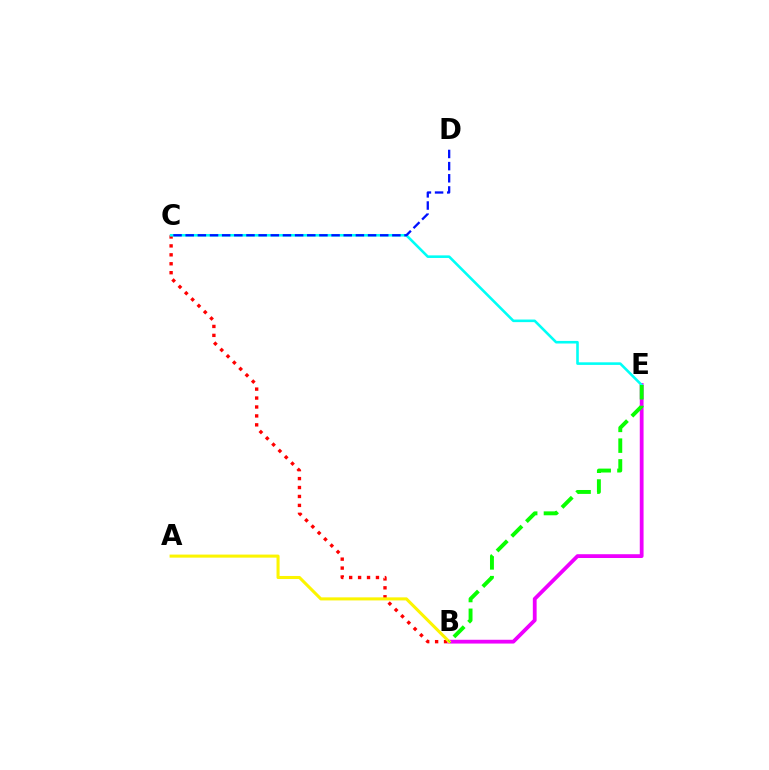{('B', 'C'): [{'color': '#ff0000', 'line_style': 'dotted', 'thickness': 2.43}], ('B', 'E'): [{'color': '#ee00ff', 'line_style': 'solid', 'thickness': 2.73}, {'color': '#08ff00', 'line_style': 'dashed', 'thickness': 2.82}], ('A', 'B'): [{'color': '#fcf500', 'line_style': 'solid', 'thickness': 2.2}], ('C', 'E'): [{'color': '#00fff6', 'line_style': 'solid', 'thickness': 1.87}], ('C', 'D'): [{'color': '#0010ff', 'line_style': 'dashed', 'thickness': 1.65}]}